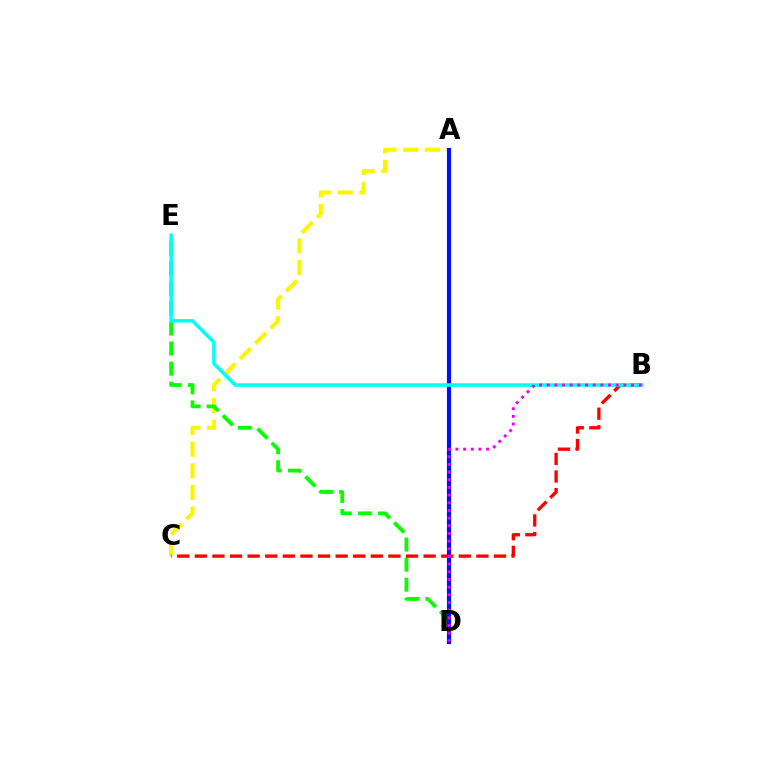{('A', 'C'): [{'color': '#fcf500', 'line_style': 'dashed', 'thickness': 2.94}], ('D', 'E'): [{'color': '#08ff00', 'line_style': 'dashed', 'thickness': 2.73}], ('A', 'D'): [{'color': '#0010ff', 'line_style': 'solid', 'thickness': 2.97}], ('B', 'C'): [{'color': '#ff0000', 'line_style': 'dashed', 'thickness': 2.39}], ('B', 'E'): [{'color': '#00fff6', 'line_style': 'solid', 'thickness': 2.51}], ('B', 'D'): [{'color': '#ee00ff', 'line_style': 'dotted', 'thickness': 2.08}]}